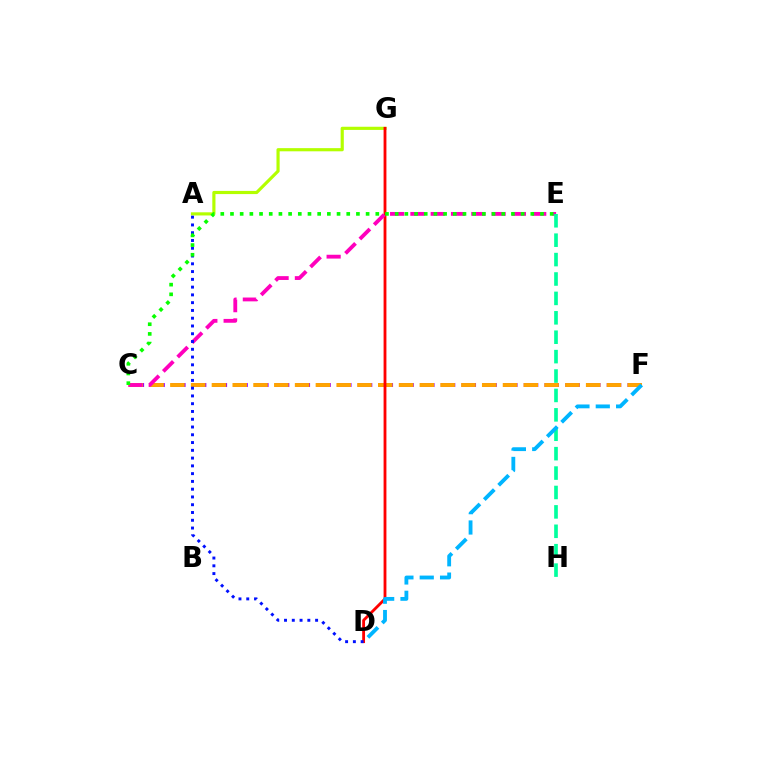{('C', 'F'): [{'color': '#9b00ff', 'line_style': 'dashed', 'thickness': 2.82}, {'color': '#ffa500', 'line_style': 'dashed', 'thickness': 2.82}], ('A', 'G'): [{'color': '#b3ff00', 'line_style': 'solid', 'thickness': 2.28}], ('D', 'G'): [{'color': '#ff0000', 'line_style': 'solid', 'thickness': 2.04}], ('C', 'E'): [{'color': '#ff00bd', 'line_style': 'dashed', 'thickness': 2.76}, {'color': '#08ff00', 'line_style': 'dotted', 'thickness': 2.63}], ('A', 'D'): [{'color': '#0010ff', 'line_style': 'dotted', 'thickness': 2.11}], ('E', 'H'): [{'color': '#00ff9d', 'line_style': 'dashed', 'thickness': 2.64}], ('D', 'F'): [{'color': '#00b5ff', 'line_style': 'dashed', 'thickness': 2.76}]}